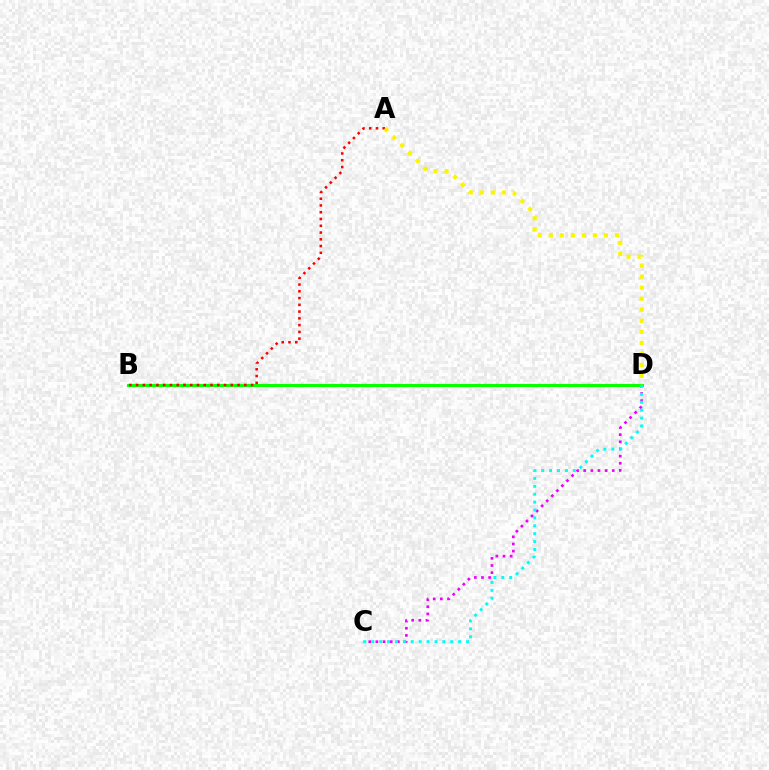{('C', 'D'): [{'color': '#ee00ff', 'line_style': 'dotted', 'thickness': 1.94}, {'color': '#00fff6', 'line_style': 'dotted', 'thickness': 2.15}], ('B', 'D'): [{'color': '#0010ff', 'line_style': 'dashed', 'thickness': 1.51}, {'color': '#08ff00', 'line_style': 'solid', 'thickness': 2.17}], ('A', 'B'): [{'color': '#ff0000', 'line_style': 'dotted', 'thickness': 1.84}], ('A', 'D'): [{'color': '#fcf500', 'line_style': 'dotted', 'thickness': 3.0}]}